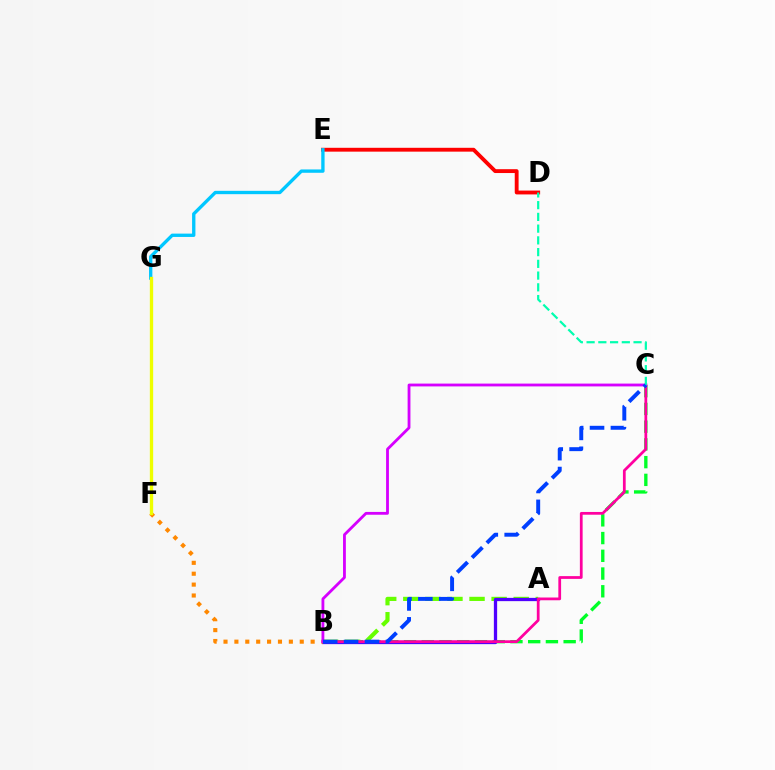{('B', 'C'): [{'color': '#00ff27', 'line_style': 'dashed', 'thickness': 2.41}, {'color': '#ff00a0', 'line_style': 'solid', 'thickness': 1.98}, {'color': '#d600ff', 'line_style': 'solid', 'thickness': 2.03}, {'color': '#003fff', 'line_style': 'dashed', 'thickness': 2.84}], ('A', 'B'): [{'color': '#66ff00', 'line_style': 'dashed', 'thickness': 3.0}, {'color': '#4f00ff', 'line_style': 'solid', 'thickness': 2.35}], ('B', 'F'): [{'color': '#ff8800', 'line_style': 'dotted', 'thickness': 2.96}], ('D', 'E'): [{'color': '#ff0000', 'line_style': 'solid', 'thickness': 2.77}], ('C', 'D'): [{'color': '#00ffaf', 'line_style': 'dashed', 'thickness': 1.59}], ('E', 'G'): [{'color': '#00c7ff', 'line_style': 'solid', 'thickness': 2.4}], ('F', 'G'): [{'color': '#eeff00', 'line_style': 'solid', 'thickness': 2.38}]}